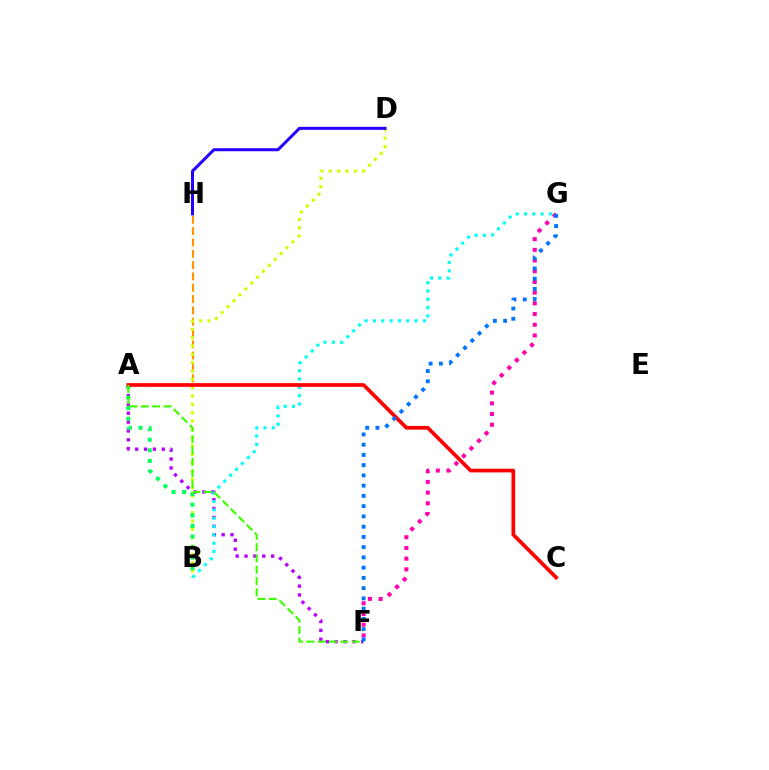{('A', 'H'): [{'color': '#ff9400', 'line_style': 'dashed', 'thickness': 1.54}], ('A', 'F'): [{'color': '#b900ff', 'line_style': 'dotted', 'thickness': 2.41}, {'color': '#3dff00', 'line_style': 'dashed', 'thickness': 1.54}], ('B', 'D'): [{'color': '#d1ff00', 'line_style': 'dotted', 'thickness': 2.26}], ('A', 'B'): [{'color': '#00ff5c', 'line_style': 'dotted', 'thickness': 2.88}], ('B', 'G'): [{'color': '#00fff6', 'line_style': 'dotted', 'thickness': 2.26}], ('F', 'G'): [{'color': '#ff00ac', 'line_style': 'dotted', 'thickness': 2.91}, {'color': '#0074ff', 'line_style': 'dotted', 'thickness': 2.78}], ('A', 'C'): [{'color': '#ff0000', 'line_style': 'solid', 'thickness': 2.66}], ('D', 'H'): [{'color': '#2500ff', 'line_style': 'solid', 'thickness': 2.18}]}